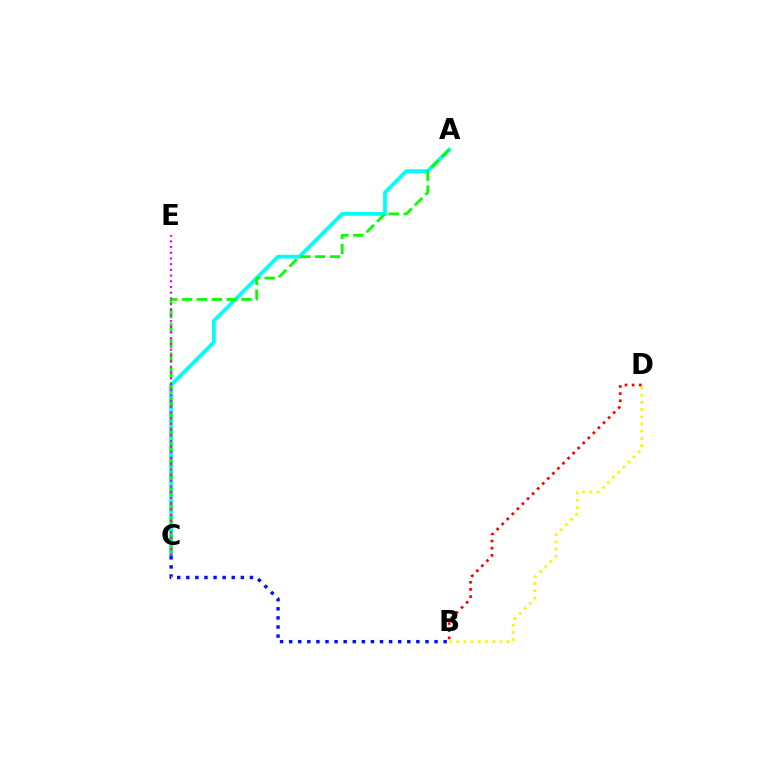{('A', 'C'): [{'color': '#00fff6', 'line_style': 'solid', 'thickness': 2.71}, {'color': '#08ff00', 'line_style': 'dashed', 'thickness': 2.02}], ('B', 'C'): [{'color': '#0010ff', 'line_style': 'dotted', 'thickness': 2.47}], ('B', 'D'): [{'color': '#fcf500', 'line_style': 'dotted', 'thickness': 1.96}, {'color': '#ff0000', 'line_style': 'dotted', 'thickness': 1.95}], ('C', 'E'): [{'color': '#ee00ff', 'line_style': 'dotted', 'thickness': 1.55}]}